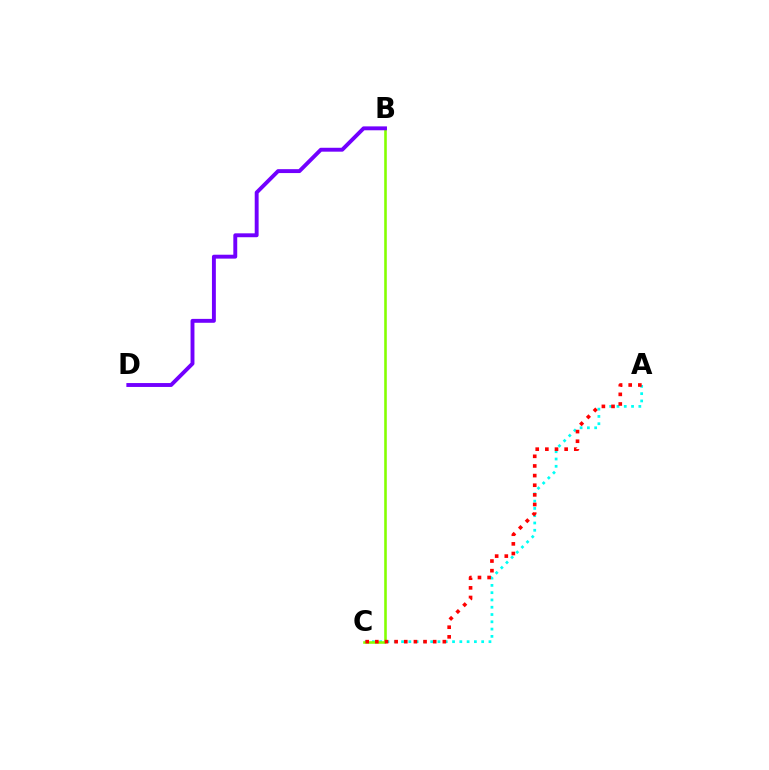{('A', 'C'): [{'color': '#00fff6', 'line_style': 'dotted', 'thickness': 1.98}, {'color': '#ff0000', 'line_style': 'dotted', 'thickness': 2.62}], ('B', 'C'): [{'color': '#84ff00', 'line_style': 'solid', 'thickness': 1.87}], ('B', 'D'): [{'color': '#7200ff', 'line_style': 'solid', 'thickness': 2.81}]}